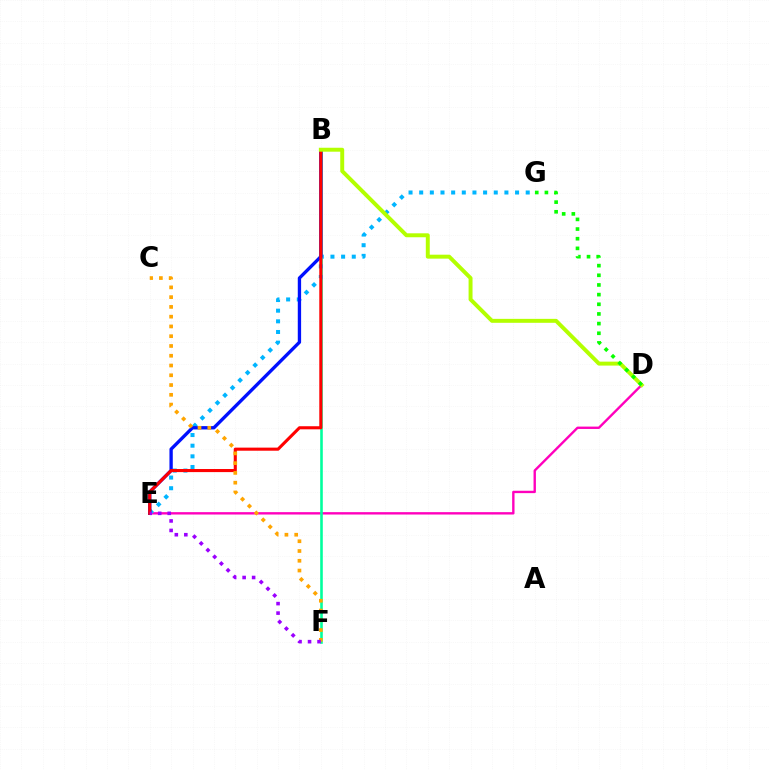{('D', 'E'): [{'color': '#ff00bd', 'line_style': 'solid', 'thickness': 1.71}], ('B', 'F'): [{'color': '#00ff9d', 'line_style': 'solid', 'thickness': 1.87}], ('E', 'G'): [{'color': '#00b5ff', 'line_style': 'dotted', 'thickness': 2.89}], ('B', 'E'): [{'color': '#0010ff', 'line_style': 'solid', 'thickness': 2.4}, {'color': '#ff0000', 'line_style': 'solid', 'thickness': 2.23}], ('C', 'F'): [{'color': '#ffa500', 'line_style': 'dotted', 'thickness': 2.65}], ('E', 'F'): [{'color': '#9b00ff', 'line_style': 'dotted', 'thickness': 2.58}], ('B', 'D'): [{'color': '#b3ff00', 'line_style': 'solid', 'thickness': 2.84}], ('D', 'G'): [{'color': '#08ff00', 'line_style': 'dotted', 'thickness': 2.63}]}